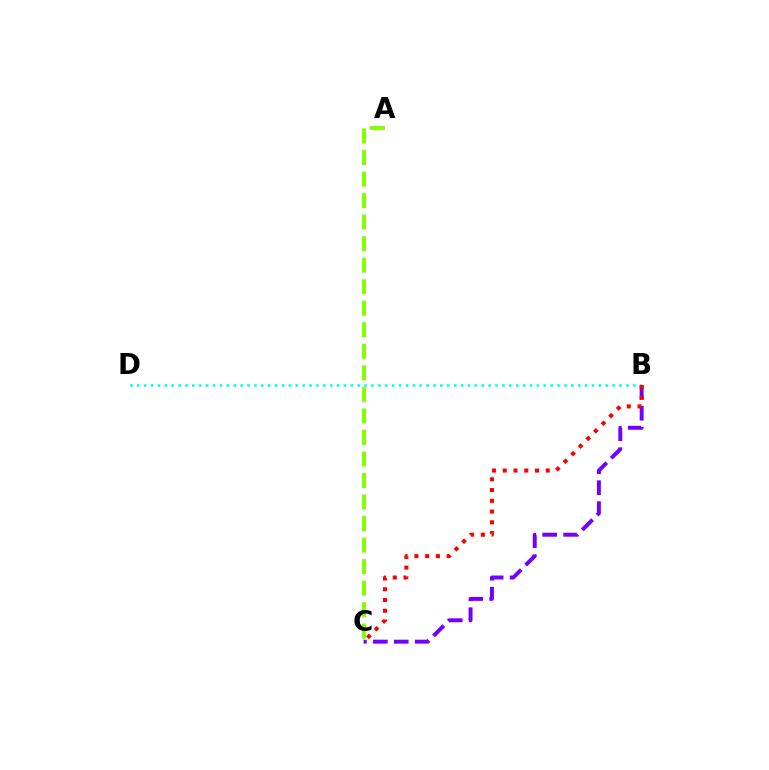{('B', 'C'): [{'color': '#7200ff', 'line_style': 'dashed', 'thickness': 2.84}, {'color': '#ff0000', 'line_style': 'dotted', 'thickness': 2.92}], ('B', 'D'): [{'color': '#00fff6', 'line_style': 'dotted', 'thickness': 1.87}], ('A', 'C'): [{'color': '#84ff00', 'line_style': 'dashed', 'thickness': 2.92}]}